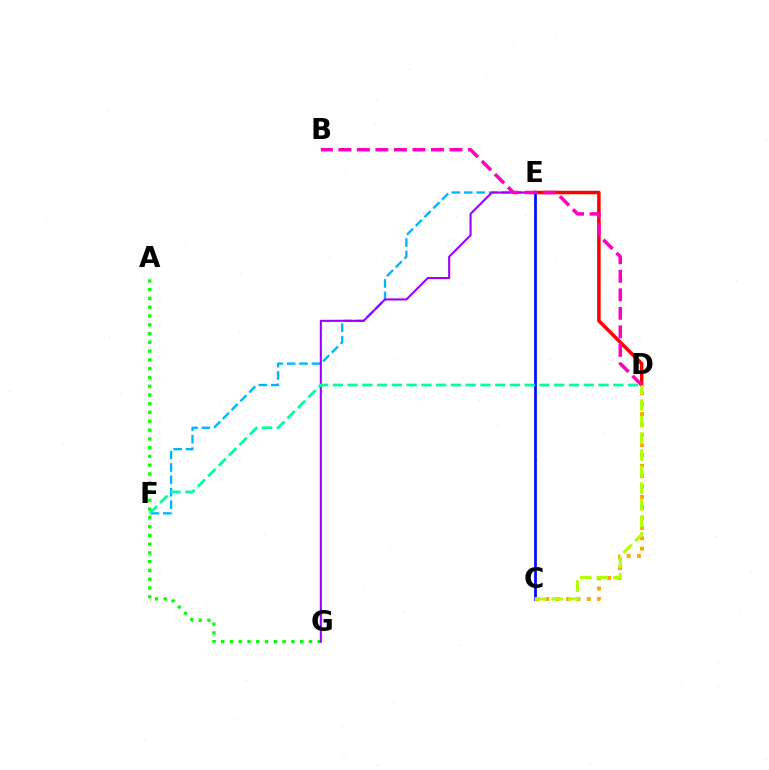{('A', 'G'): [{'color': '#08ff00', 'line_style': 'dotted', 'thickness': 2.38}], ('E', 'F'): [{'color': '#00b5ff', 'line_style': 'dashed', 'thickness': 1.69}], ('D', 'E'): [{'color': '#ff0000', 'line_style': 'solid', 'thickness': 2.53}], ('C', 'E'): [{'color': '#0010ff', 'line_style': 'solid', 'thickness': 1.99}], ('E', 'G'): [{'color': '#9b00ff', 'line_style': 'solid', 'thickness': 1.5}], ('C', 'D'): [{'color': '#ffa500', 'line_style': 'dotted', 'thickness': 2.81}, {'color': '#b3ff00', 'line_style': 'dashed', 'thickness': 2.26}], ('B', 'D'): [{'color': '#ff00bd', 'line_style': 'dashed', 'thickness': 2.52}], ('D', 'F'): [{'color': '#00ff9d', 'line_style': 'dashed', 'thickness': 2.0}]}